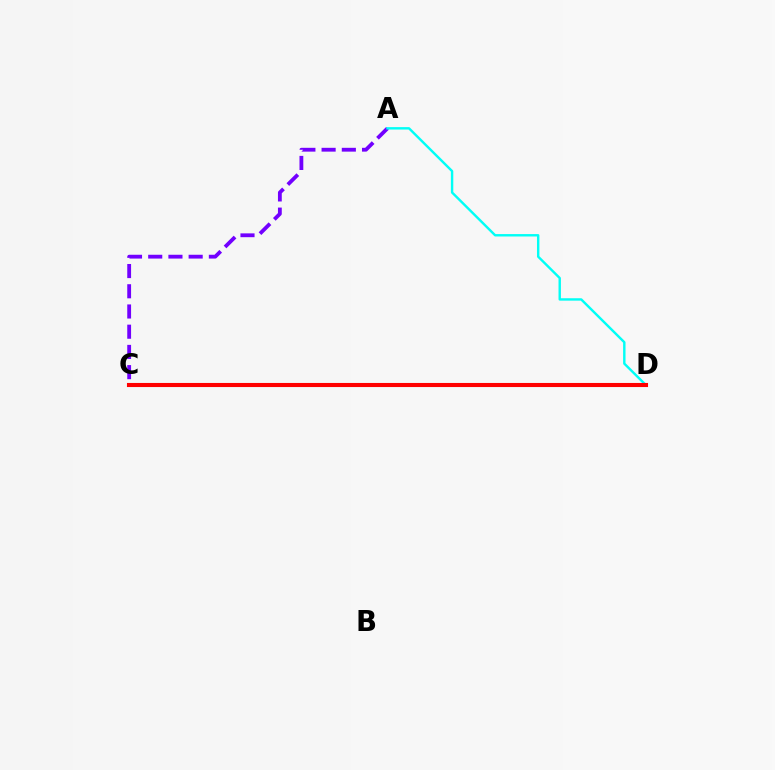{('A', 'C'): [{'color': '#7200ff', 'line_style': 'dashed', 'thickness': 2.75}], ('A', 'D'): [{'color': '#00fff6', 'line_style': 'solid', 'thickness': 1.73}], ('C', 'D'): [{'color': '#84ff00', 'line_style': 'solid', 'thickness': 2.64}, {'color': '#ff0000', 'line_style': 'solid', 'thickness': 2.94}]}